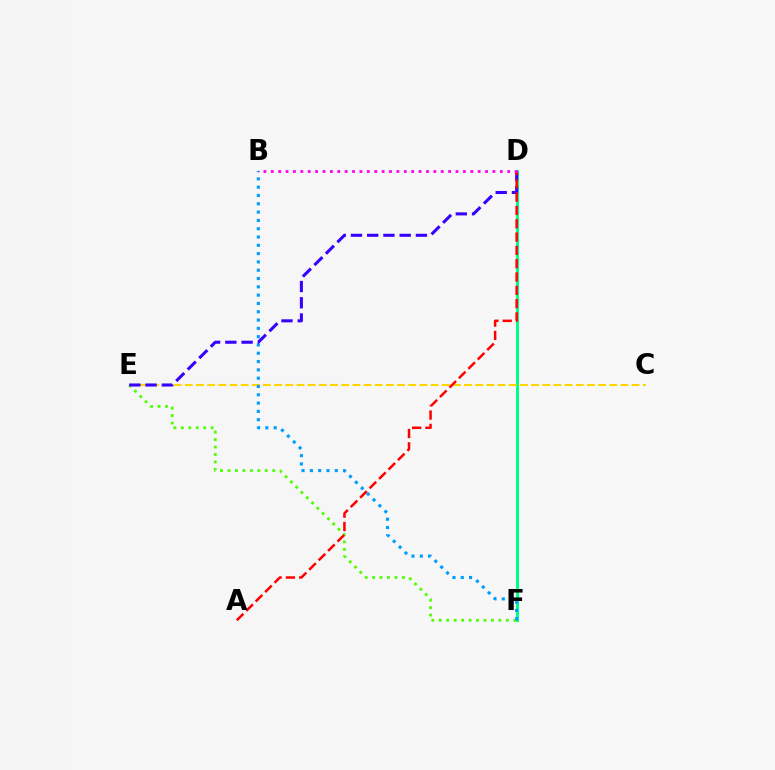{('E', 'F'): [{'color': '#4fff00', 'line_style': 'dotted', 'thickness': 2.02}], ('D', 'F'): [{'color': '#00ff86', 'line_style': 'solid', 'thickness': 2.15}], ('C', 'E'): [{'color': '#ffd500', 'line_style': 'dashed', 'thickness': 1.52}], ('B', 'F'): [{'color': '#009eff', 'line_style': 'dotted', 'thickness': 2.26}], ('D', 'E'): [{'color': '#3700ff', 'line_style': 'dashed', 'thickness': 2.21}], ('A', 'D'): [{'color': '#ff0000', 'line_style': 'dashed', 'thickness': 1.81}], ('B', 'D'): [{'color': '#ff00ed', 'line_style': 'dotted', 'thickness': 2.01}]}